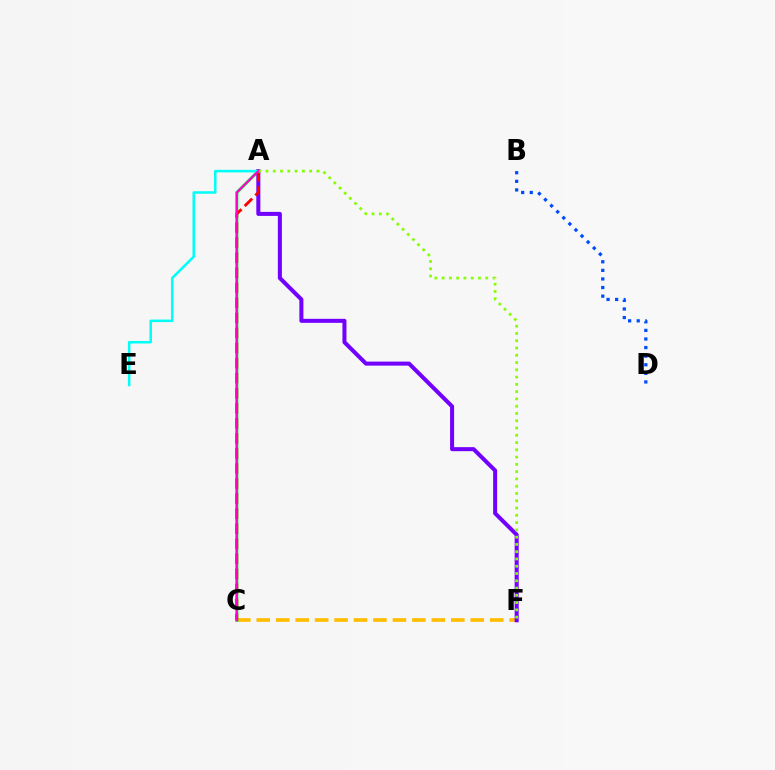{('C', 'F'): [{'color': '#ffbd00', 'line_style': 'dashed', 'thickness': 2.64}], ('A', 'C'): [{'color': '#00ff39', 'line_style': 'solid', 'thickness': 2.24}, {'color': '#ff0000', 'line_style': 'dashed', 'thickness': 2.05}, {'color': '#ff00cf', 'line_style': 'solid', 'thickness': 1.54}], ('A', 'F'): [{'color': '#7200ff', 'line_style': 'solid', 'thickness': 2.9}, {'color': '#84ff00', 'line_style': 'dotted', 'thickness': 1.98}], ('A', 'E'): [{'color': '#00fff6', 'line_style': 'solid', 'thickness': 1.82}], ('B', 'D'): [{'color': '#004bff', 'line_style': 'dotted', 'thickness': 2.33}]}